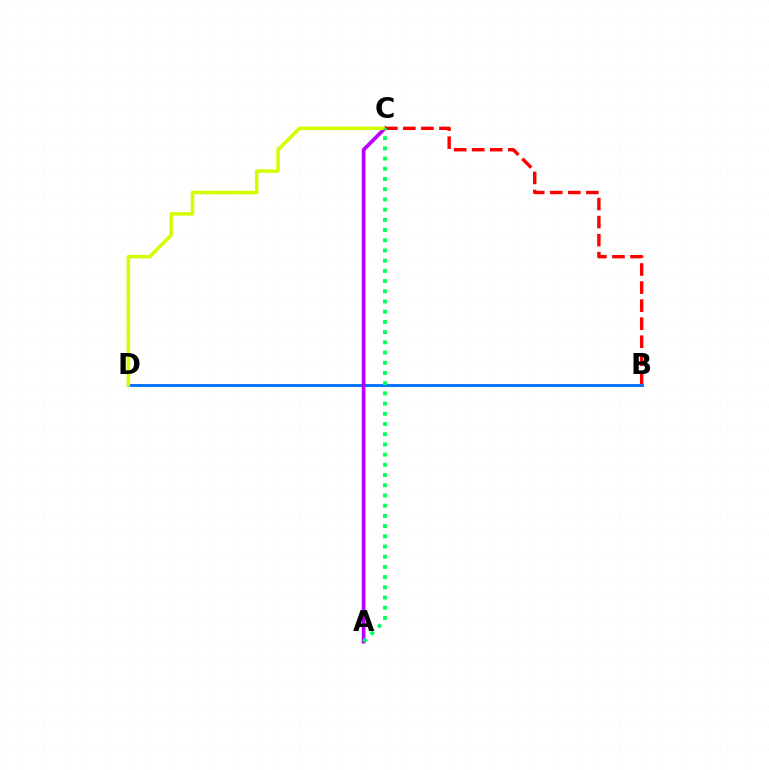{('B', 'D'): [{'color': '#0074ff', 'line_style': 'solid', 'thickness': 2.08}], ('A', 'C'): [{'color': '#b900ff', 'line_style': 'solid', 'thickness': 2.66}, {'color': '#00ff5c', 'line_style': 'dotted', 'thickness': 2.77}], ('C', 'D'): [{'color': '#d1ff00', 'line_style': 'solid', 'thickness': 2.53}], ('B', 'C'): [{'color': '#ff0000', 'line_style': 'dashed', 'thickness': 2.45}]}